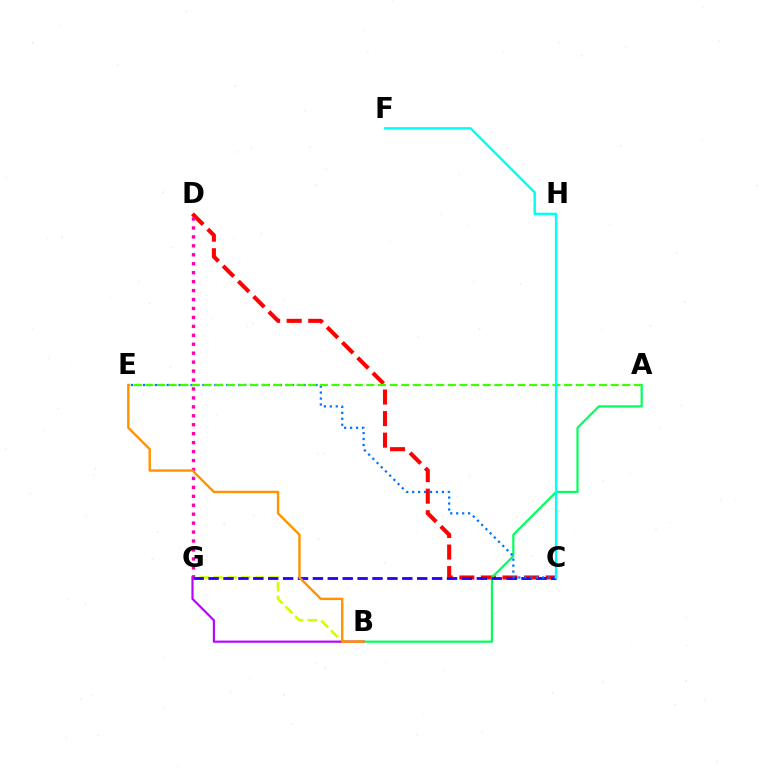{('C', 'D'): [{'color': '#ff0000', 'line_style': 'dashed', 'thickness': 2.93}], ('B', 'G'): [{'color': '#d1ff00', 'line_style': 'dashed', 'thickness': 1.88}, {'color': '#b900ff', 'line_style': 'solid', 'thickness': 1.55}], ('A', 'B'): [{'color': '#00ff5c', 'line_style': 'solid', 'thickness': 1.58}], ('D', 'G'): [{'color': '#ff00ac', 'line_style': 'dotted', 'thickness': 2.43}], ('C', 'G'): [{'color': '#2500ff', 'line_style': 'dashed', 'thickness': 2.02}], ('C', 'E'): [{'color': '#0074ff', 'line_style': 'dotted', 'thickness': 1.62}], ('A', 'E'): [{'color': '#3dff00', 'line_style': 'dashed', 'thickness': 1.58}], ('C', 'F'): [{'color': '#00fff6', 'line_style': 'solid', 'thickness': 1.75}], ('B', 'E'): [{'color': '#ff9400', 'line_style': 'solid', 'thickness': 1.73}]}